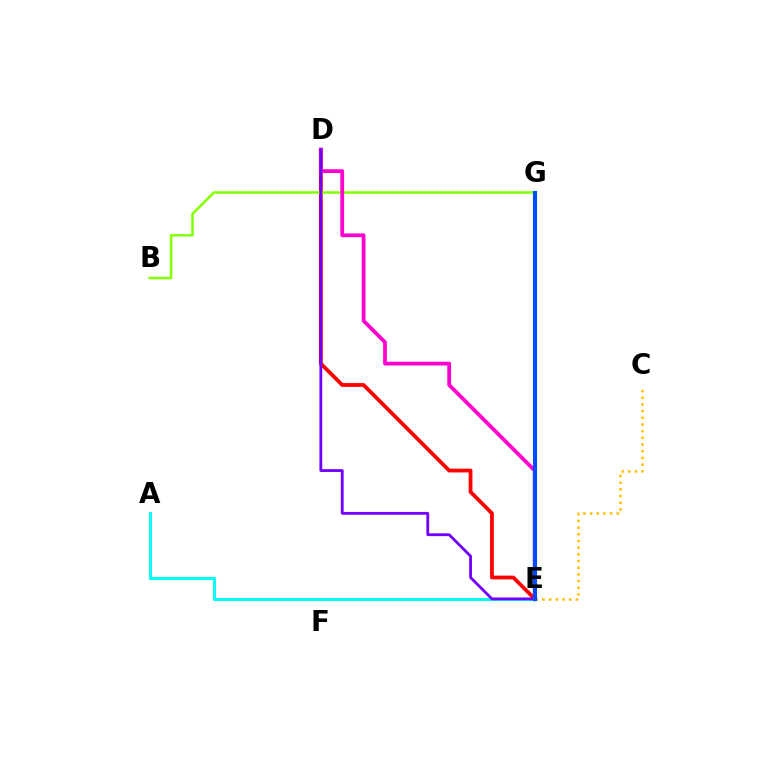{('D', 'E'): [{'color': '#ff0000', 'line_style': 'solid', 'thickness': 2.72}, {'color': '#ff00cf', 'line_style': 'solid', 'thickness': 2.71}, {'color': '#7200ff', 'line_style': 'solid', 'thickness': 2.03}], ('E', 'G'): [{'color': '#00ff39', 'line_style': 'dashed', 'thickness': 2.03}, {'color': '#004bff', 'line_style': 'solid', 'thickness': 2.96}], ('B', 'G'): [{'color': '#84ff00', 'line_style': 'solid', 'thickness': 1.82}], ('A', 'E'): [{'color': '#00fff6', 'line_style': 'solid', 'thickness': 2.21}], ('C', 'E'): [{'color': '#ffbd00', 'line_style': 'dotted', 'thickness': 1.82}]}